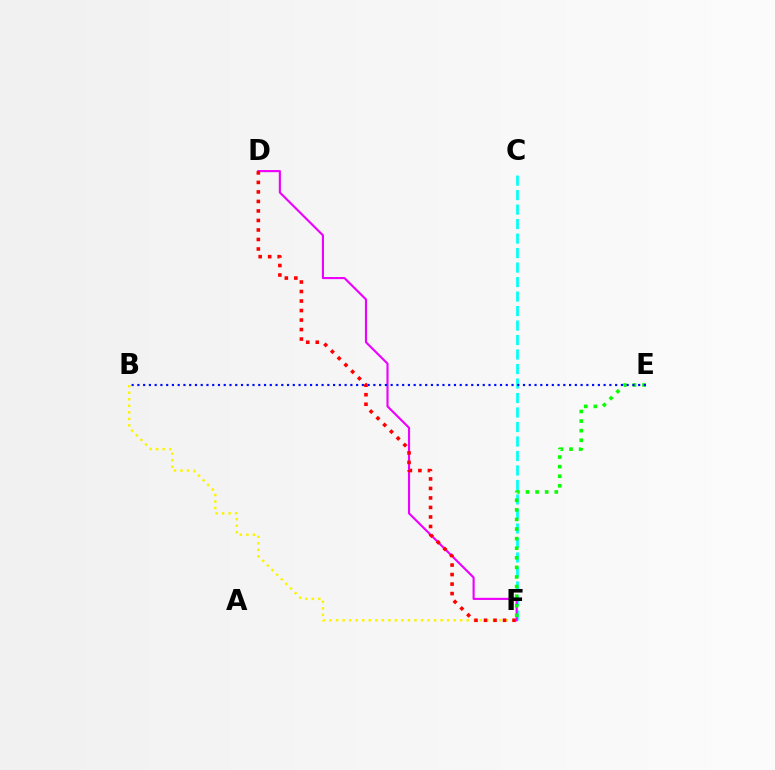{('B', 'F'): [{'color': '#fcf500', 'line_style': 'dotted', 'thickness': 1.77}], ('C', 'F'): [{'color': '#00fff6', 'line_style': 'dashed', 'thickness': 1.97}], ('D', 'F'): [{'color': '#ee00ff', 'line_style': 'solid', 'thickness': 1.53}, {'color': '#ff0000', 'line_style': 'dotted', 'thickness': 2.58}], ('E', 'F'): [{'color': '#08ff00', 'line_style': 'dotted', 'thickness': 2.6}], ('B', 'E'): [{'color': '#0010ff', 'line_style': 'dotted', 'thickness': 1.56}]}